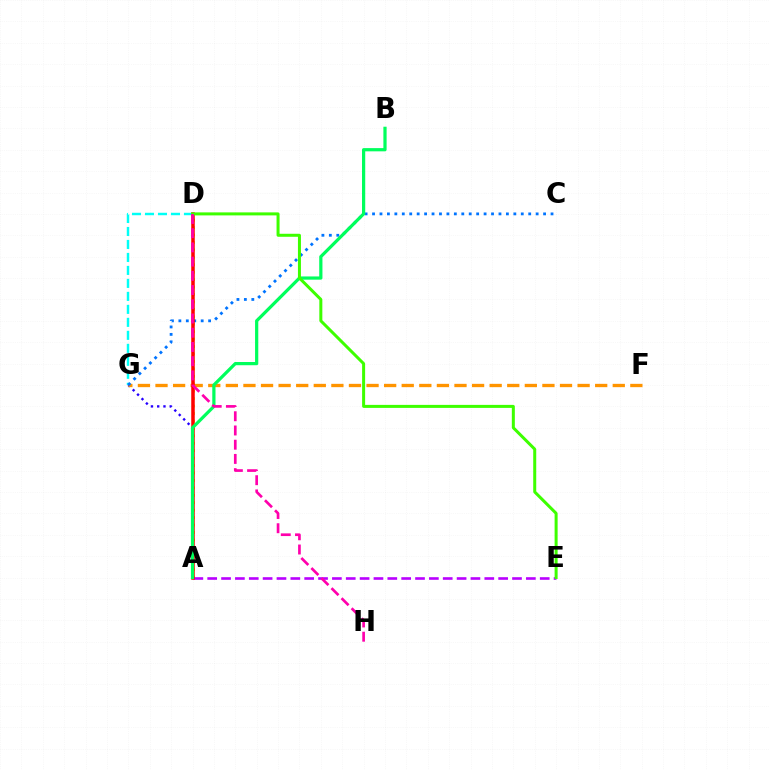{('A', 'D'): [{'color': '#d1ff00', 'line_style': 'dotted', 'thickness': 2.02}, {'color': '#ff0000', 'line_style': 'solid', 'thickness': 2.53}], ('A', 'E'): [{'color': '#b900ff', 'line_style': 'dashed', 'thickness': 1.88}], ('A', 'G'): [{'color': '#2500ff', 'line_style': 'dotted', 'thickness': 1.7}], ('F', 'G'): [{'color': '#ff9400', 'line_style': 'dashed', 'thickness': 2.39}], ('D', 'G'): [{'color': '#00fff6', 'line_style': 'dashed', 'thickness': 1.76}], ('C', 'G'): [{'color': '#0074ff', 'line_style': 'dotted', 'thickness': 2.02}], ('A', 'B'): [{'color': '#00ff5c', 'line_style': 'solid', 'thickness': 2.32}], ('D', 'E'): [{'color': '#3dff00', 'line_style': 'solid', 'thickness': 2.17}], ('D', 'H'): [{'color': '#ff00ac', 'line_style': 'dashed', 'thickness': 1.93}]}